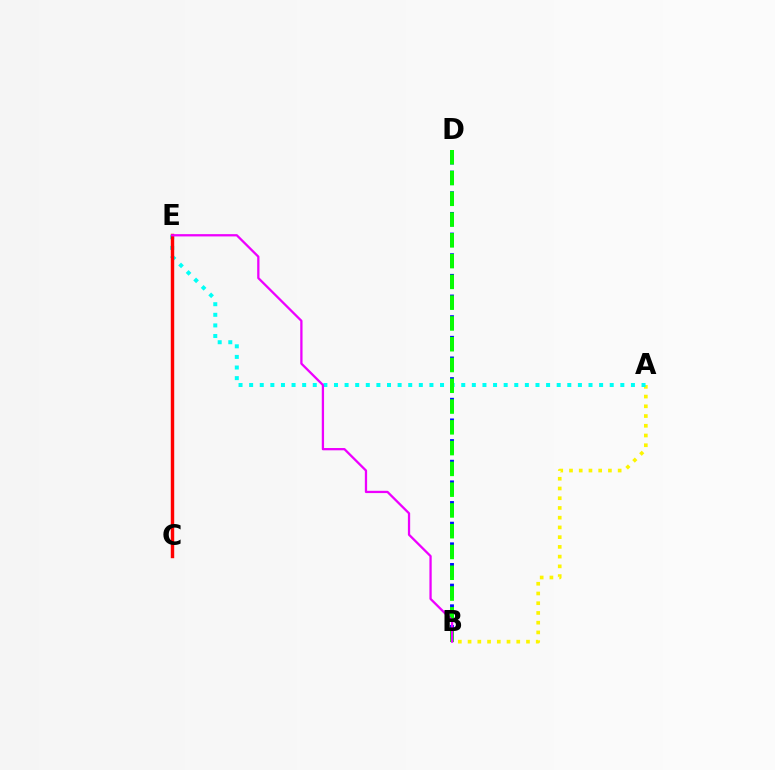{('A', 'B'): [{'color': '#fcf500', 'line_style': 'dotted', 'thickness': 2.64}], ('B', 'D'): [{'color': '#0010ff', 'line_style': 'dashed', 'thickness': 2.81}, {'color': '#08ff00', 'line_style': 'dashed', 'thickness': 2.82}], ('A', 'E'): [{'color': '#00fff6', 'line_style': 'dotted', 'thickness': 2.88}], ('C', 'E'): [{'color': '#ff0000', 'line_style': 'solid', 'thickness': 2.46}], ('B', 'E'): [{'color': '#ee00ff', 'line_style': 'solid', 'thickness': 1.64}]}